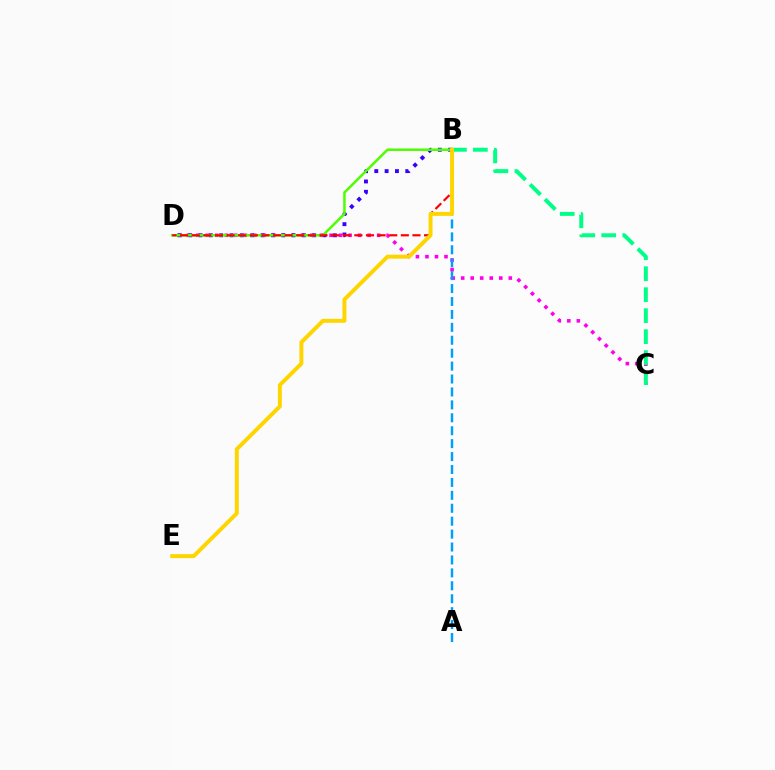{('C', 'D'): [{'color': '#ff00ed', 'line_style': 'dotted', 'thickness': 2.59}], ('B', 'D'): [{'color': '#3700ff', 'line_style': 'dotted', 'thickness': 2.81}, {'color': '#4fff00', 'line_style': 'solid', 'thickness': 1.8}, {'color': '#ff0000', 'line_style': 'dashed', 'thickness': 1.58}], ('B', 'C'): [{'color': '#00ff86', 'line_style': 'dashed', 'thickness': 2.85}], ('A', 'B'): [{'color': '#009eff', 'line_style': 'dashed', 'thickness': 1.76}], ('B', 'E'): [{'color': '#ffd500', 'line_style': 'solid', 'thickness': 2.84}]}